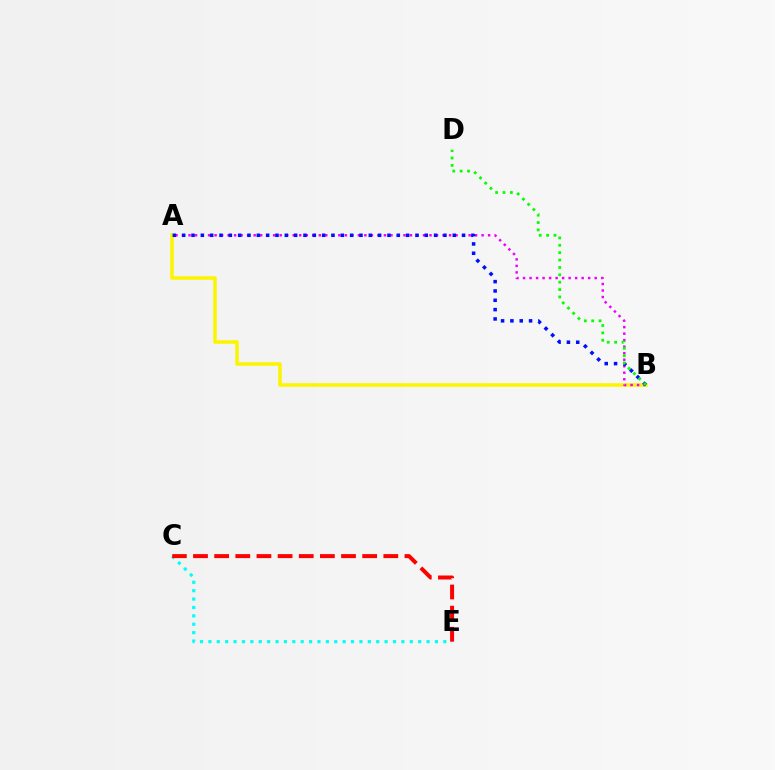{('C', 'E'): [{'color': '#00fff6', 'line_style': 'dotted', 'thickness': 2.28}, {'color': '#ff0000', 'line_style': 'dashed', 'thickness': 2.87}], ('A', 'B'): [{'color': '#fcf500', 'line_style': 'solid', 'thickness': 2.55}, {'color': '#ee00ff', 'line_style': 'dotted', 'thickness': 1.77}, {'color': '#0010ff', 'line_style': 'dotted', 'thickness': 2.54}], ('B', 'D'): [{'color': '#08ff00', 'line_style': 'dotted', 'thickness': 2.01}]}